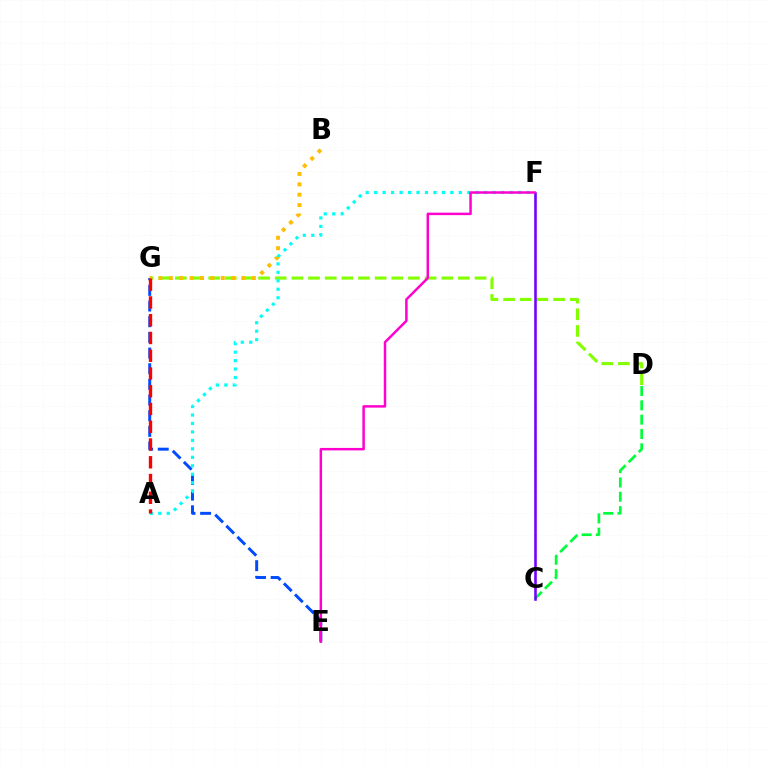{('C', 'D'): [{'color': '#00ff39', 'line_style': 'dashed', 'thickness': 1.95}], ('D', 'G'): [{'color': '#84ff00', 'line_style': 'dashed', 'thickness': 2.26}], ('E', 'G'): [{'color': '#004bff', 'line_style': 'dashed', 'thickness': 2.13}], ('B', 'G'): [{'color': '#ffbd00', 'line_style': 'dotted', 'thickness': 2.82}], ('A', 'F'): [{'color': '#00fff6', 'line_style': 'dotted', 'thickness': 2.3}], ('A', 'G'): [{'color': '#ff0000', 'line_style': 'dashed', 'thickness': 2.41}], ('C', 'F'): [{'color': '#7200ff', 'line_style': 'solid', 'thickness': 1.86}], ('E', 'F'): [{'color': '#ff00cf', 'line_style': 'solid', 'thickness': 1.78}]}